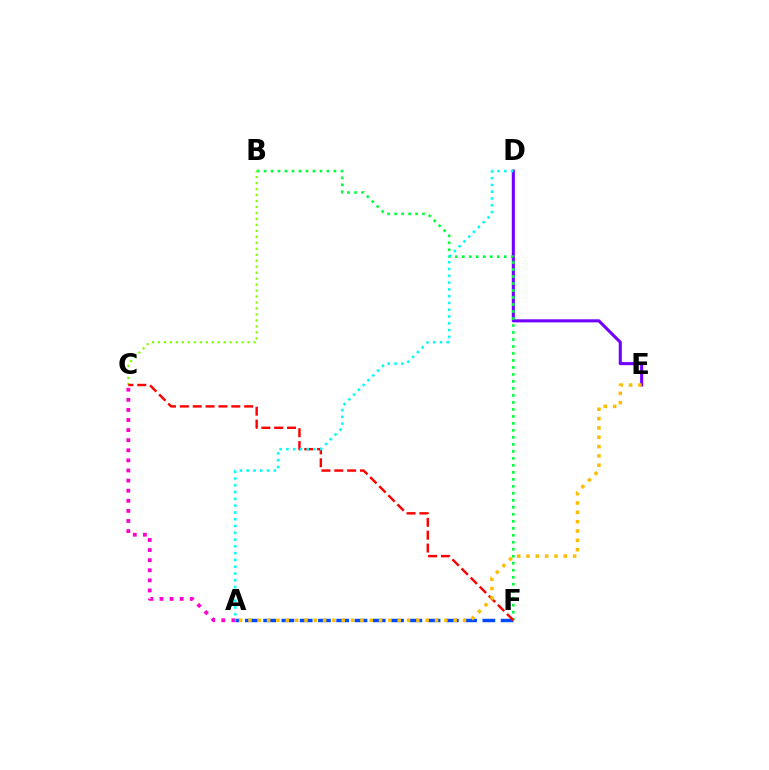{('D', 'E'): [{'color': '#7200ff', 'line_style': 'solid', 'thickness': 2.21}], ('A', 'F'): [{'color': '#004bff', 'line_style': 'dashed', 'thickness': 2.48}], ('B', 'F'): [{'color': '#00ff39', 'line_style': 'dotted', 'thickness': 1.9}], ('B', 'C'): [{'color': '#84ff00', 'line_style': 'dotted', 'thickness': 1.62}], ('C', 'F'): [{'color': '#ff0000', 'line_style': 'dashed', 'thickness': 1.75}], ('A', 'C'): [{'color': '#ff00cf', 'line_style': 'dotted', 'thickness': 2.74}], ('A', 'D'): [{'color': '#00fff6', 'line_style': 'dotted', 'thickness': 1.84}], ('A', 'E'): [{'color': '#ffbd00', 'line_style': 'dotted', 'thickness': 2.53}]}